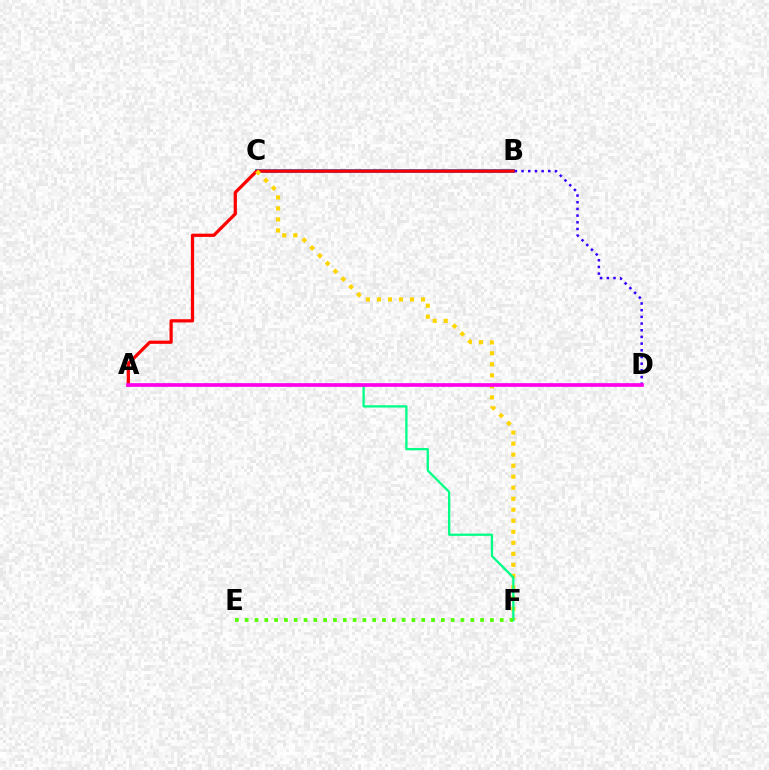{('B', 'C'): [{'color': '#009eff', 'line_style': 'solid', 'thickness': 2.82}], ('A', 'B'): [{'color': '#ff0000', 'line_style': 'solid', 'thickness': 2.33}], ('B', 'D'): [{'color': '#3700ff', 'line_style': 'dotted', 'thickness': 1.82}], ('C', 'F'): [{'color': '#ffd500', 'line_style': 'dotted', 'thickness': 2.99}], ('A', 'F'): [{'color': '#00ff86', 'line_style': 'solid', 'thickness': 1.64}], ('A', 'D'): [{'color': '#ff00ed', 'line_style': 'solid', 'thickness': 2.65}], ('E', 'F'): [{'color': '#4fff00', 'line_style': 'dotted', 'thickness': 2.67}]}